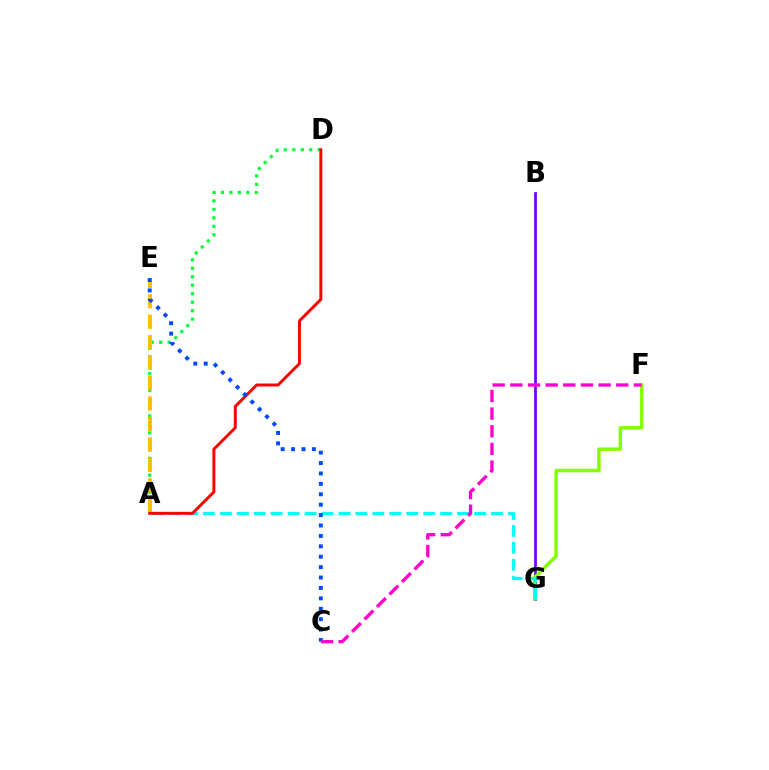{('B', 'G'): [{'color': '#7200ff', 'line_style': 'solid', 'thickness': 1.98}], ('A', 'D'): [{'color': '#00ff39', 'line_style': 'dotted', 'thickness': 2.3}, {'color': '#ff0000', 'line_style': 'solid', 'thickness': 2.12}], ('A', 'E'): [{'color': '#ffbd00', 'line_style': 'dashed', 'thickness': 2.78}], ('F', 'G'): [{'color': '#84ff00', 'line_style': 'solid', 'thickness': 2.49}], ('A', 'G'): [{'color': '#00fff6', 'line_style': 'dashed', 'thickness': 2.3}], ('C', 'E'): [{'color': '#004bff', 'line_style': 'dotted', 'thickness': 2.83}], ('C', 'F'): [{'color': '#ff00cf', 'line_style': 'dashed', 'thickness': 2.4}]}